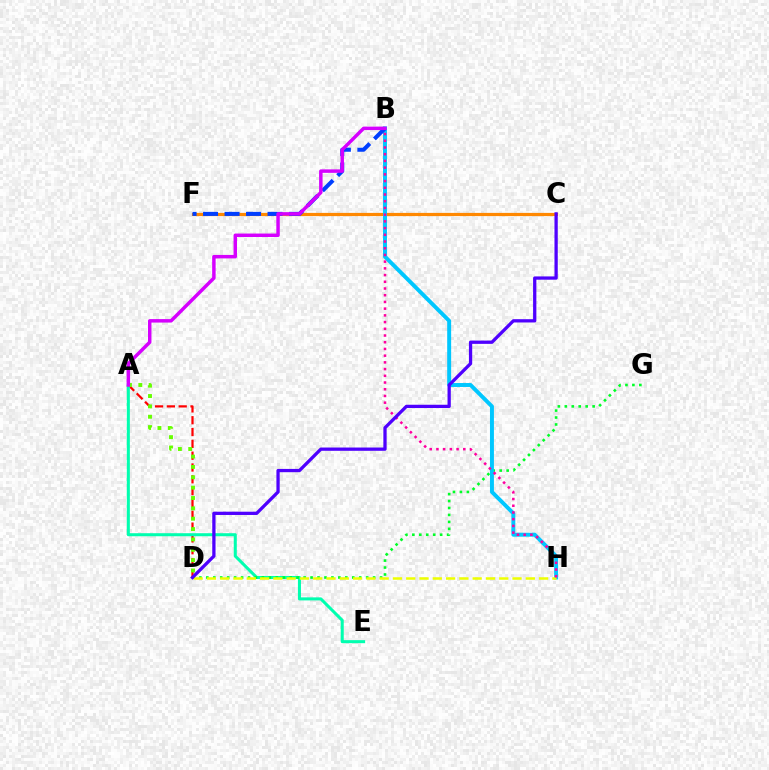{('A', 'D'): [{'color': '#ff0000', 'line_style': 'dashed', 'thickness': 1.61}, {'color': '#66ff00', 'line_style': 'dotted', 'thickness': 2.81}], ('C', 'F'): [{'color': '#ff8800', 'line_style': 'solid', 'thickness': 2.31}], ('A', 'E'): [{'color': '#00ffaf', 'line_style': 'solid', 'thickness': 2.19}], ('D', 'G'): [{'color': '#00ff27', 'line_style': 'dotted', 'thickness': 1.89}], ('B', 'H'): [{'color': '#00c7ff', 'line_style': 'solid', 'thickness': 2.84}, {'color': '#ff00a0', 'line_style': 'dotted', 'thickness': 1.82}], ('D', 'H'): [{'color': '#eeff00', 'line_style': 'dashed', 'thickness': 1.81}], ('B', 'F'): [{'color': '#003fff', 'line_style': 'dashed', 'thickness': 2.92}], ('C', 'D'): [{'color': '#4f00ff', 'line_style': 'solid', 'thickness': 2.36}], ('A', 'B'): [{'color': '#d600ff', 'line_style': 'solid', 'thickness': 2.49}]}